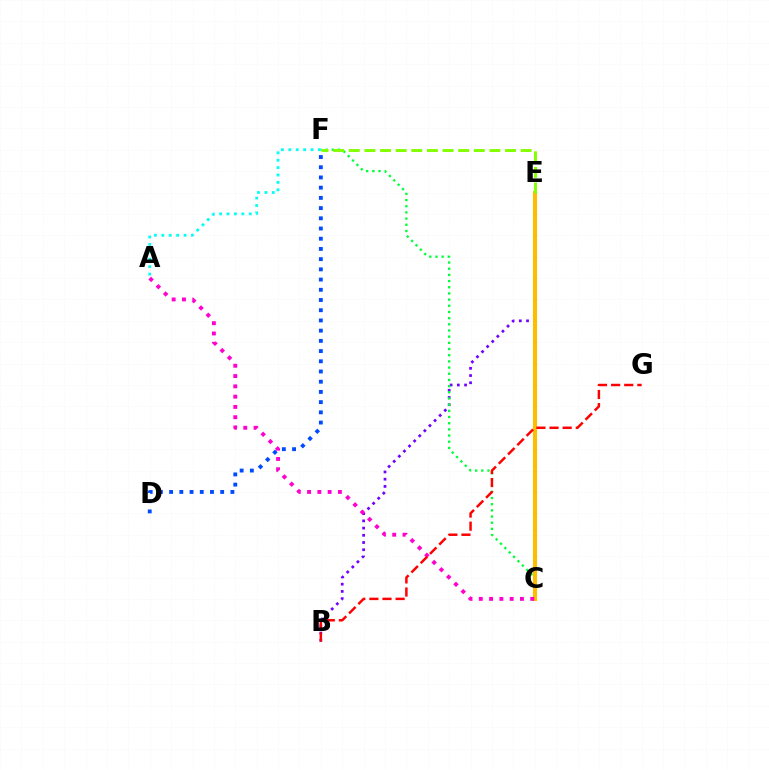{('B', 'E'): [{'color': '#7200ff', 'line_style': 'dotted', 'thickness': 1.96}], ('C', 'F'): [{'color': '#00ff39', 'line_style': 'dotted', 'thickness': 1.68}], ('D', 'F'): [{'color': '#004bff', 'line_style': 'dotted', 'thickness': 2.77}], ('C', 'E'): [{'color': '#ffbd00', 'line_style': 'solid', 'thickness': 2.95}], ('E', 'F'): [{'color': '#84ff00', 'line_style': 'dashed', 'thickness': 2.12}], ('A', 'F'): [{'color': '#00fff6', 'line_style': 'dotted', 'thickness': 2.01}], ('A', 'C'): [{'color': '#ff00cf', 'line_style': 'dotted', 'thickness': 2.8}], ('B', 'G'): [{'color': '#ff0000', 'line_style': 'dashed', 'thickness': 1.78}]}